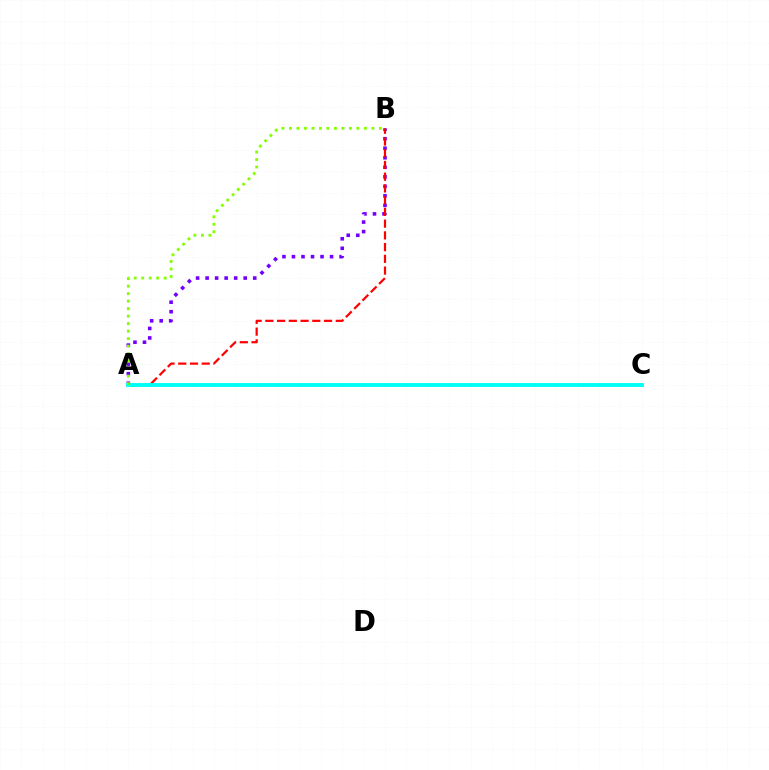{('A', 'B'): [{'color': '#7200ff', 'line_style': 'dotted', 'thickness': 2.59}, {'color': '#ff0000', 'line_style': 'dashed', 'thickness': 1.59}, {'color': '#84ff00', 'line_style': 'dotted', 'thickness': 2.04}], ('A', 'C'): [{'color': '#00fff6', 'line_style': 'solid', 'thickness': 2.8}]}